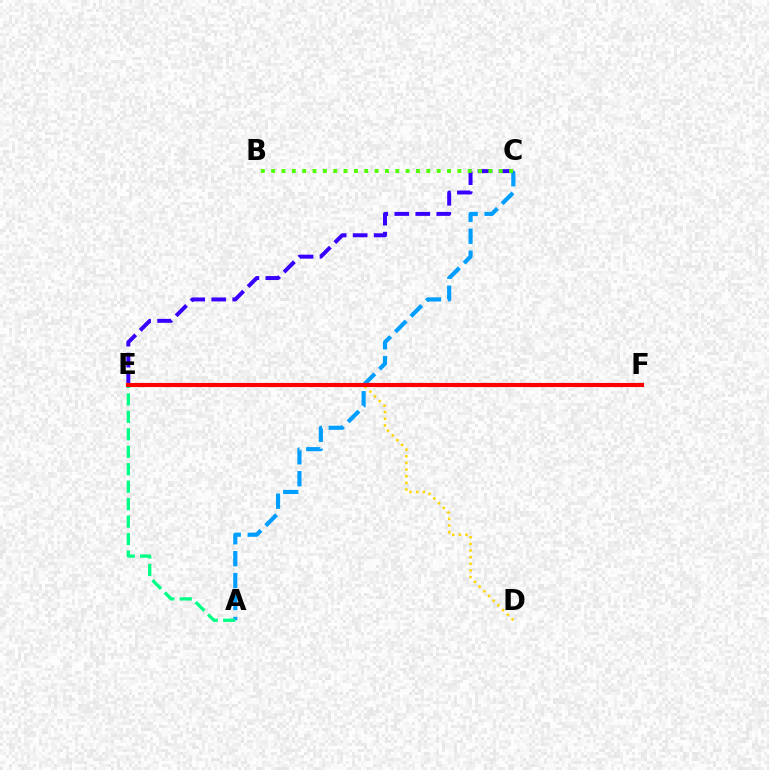{('D', 'E'): [{'color': '#ffd500', 'line_style': 'dotted', 'thickness': 1.8}], ('A', 'C'): [{'color': '#009eff', 'line_style': 'dashed', 'thickness': 2.98}], ('E', 'F'): [{'color': '#ff00ed', 'line_style': 'dotted', 'thickness': 1.68}, {'color': '#ff0000', 'line_style': 'solid', 'thickness': 2.97}], ('A', 'E'): [{'color': '#00ff86', 'line_style': 'dashed', 'thickness': 2.37}], ('C', 'E'): [{'color': '#3700ff', 'line_style': 'dashed', 'thickness': 2.85}], ('B', 'C'): [{'color': '#4fff00', 'line_style': 'dotted', 'thickness': 2.81}]}